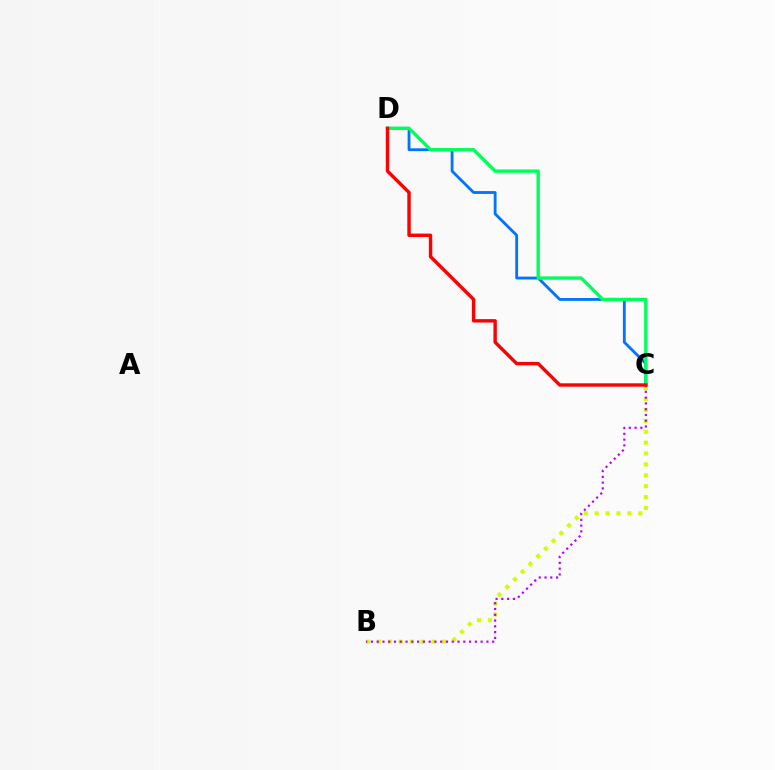{('C', 'D'): [{'color': '#0074ff', 'line_style': 'solid', 'thickness': 2.03}, {'color': '#00ff5c', 'line_style': 'solid', 'thickness': 2.43}, {'color': '#ff0000', 'line_style': 'solid', 'thickness': 2.45}], ('B', 'C'): [{'color': '#d1ff00', 'line_style': 'dotted', 'thickness': 2.96}, {'color': '#b900ff', 'line_style': 'dotted', 'thickness': 1.57}]}